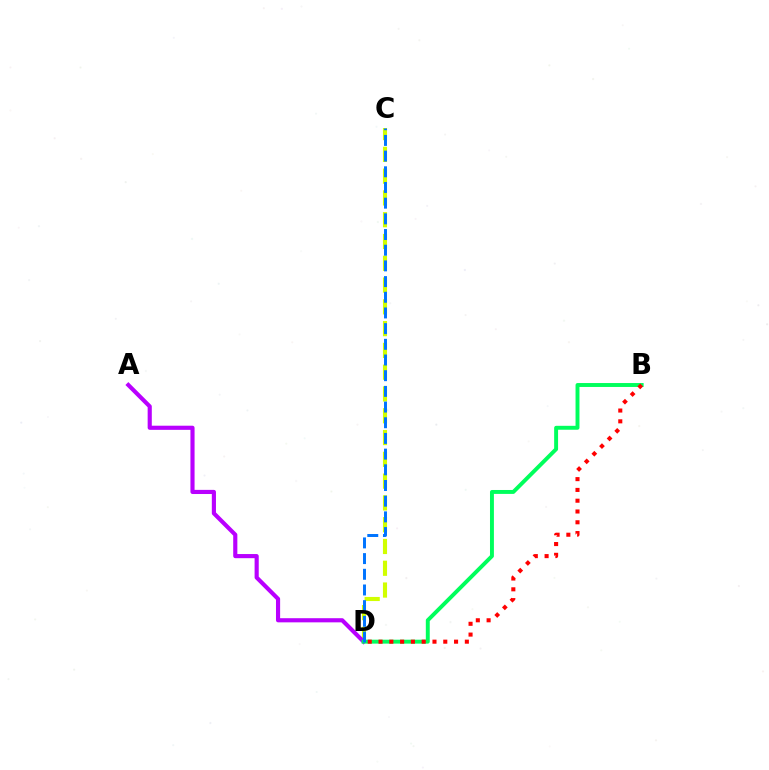{('C', 'D'): [{'color': '#d1ff00', 'line_style': 'dashed', 'thickness': 2.96}, {'color': '#0074ff', 'line_style': 'dashed', 'thickness': 2.13}], ('A', 'D'): [{'color': '#b900ff', 'line_style': 'solid', 'thickness': 2.98}], ('B', 'D'): [{'color': '#00ff5c', 'line_style': 'solid', 'thickness': 2.83}, {'color': '#ff0000', 'line_style': 'dotted', 'thickness': 2.93}]}